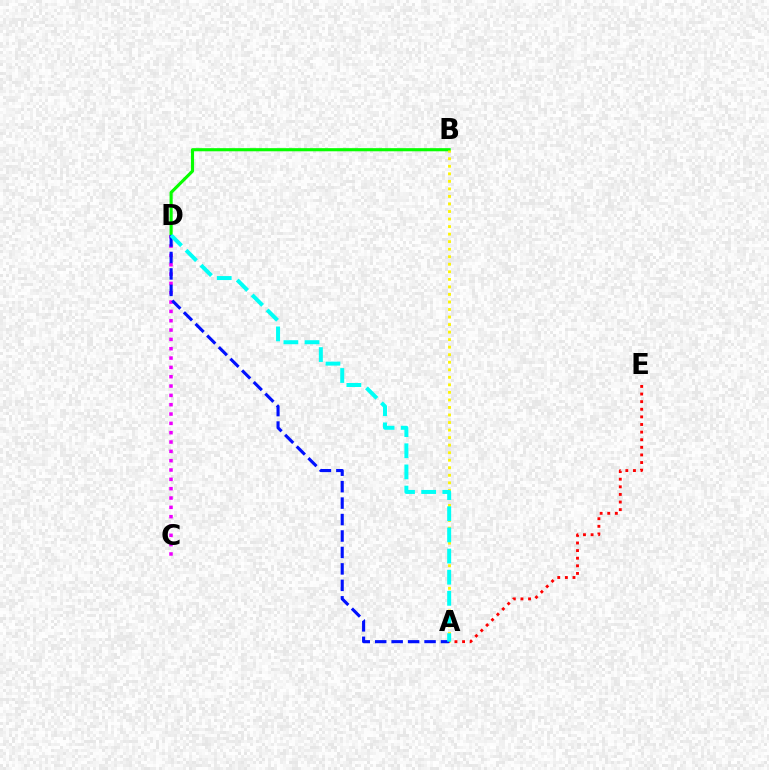{('B', 'D'): [{'color': '#08ff00', 'line_style': 'solid', 'thickness': 2.25}], ('C', 'D'): [{'color': '#ee00ff', 'line_style': 'dotted', 'thickness': 2.53}], ('A', 'B'): [{'color': '#fcf500', 'line_style': 'dotted', 'thickness': 2.05}], ('A', 'D'): [{'color': '#0010ff', 'line_style': 'dashed', 'thickness': 2.23}, {'color': '#00fff6', 'line_style': 'dashed', 'thickness': 2.87}], ('A', 'E'): [{'color': '#ff0000', 'line_style': 'dotted', 'thickness': 2.07}]}